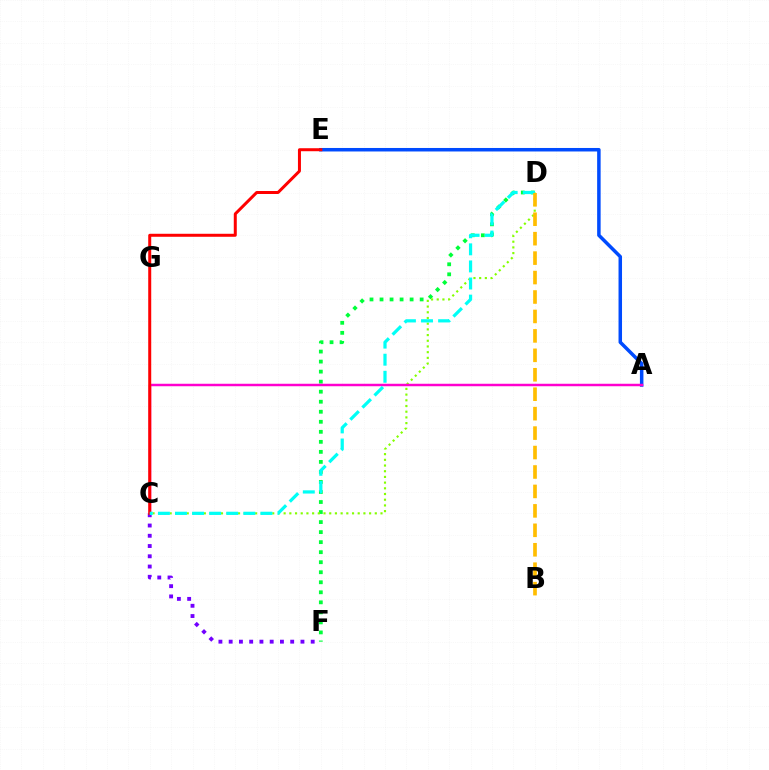{('D', 'F'): [{'color': '#00ff39', 'line_style': 'dotted', 'thickness': 2.73}], ('A', 'E'): [{'color': '#004bff', 'line_style': 'solid', 'thickness': 2.52}], ('C', 'D'): [{'color': '#84ff00', 'line_style': 'dotted', 'thickness': 1.55}, {'color': '#00fff6', 'line_style': 'dashed', 'thickness': 2.32}], ('C', 'F'): [{'color': '#7200ff', 'line_style': 'dotted', 'thickness': 2.79}], ('A', 'C'): [{'color': '#ff00cf', 'line_style': 'solid', 'thickness': 1.79}], ('C', 'E'): [{'color': '#ff0000', 'line_style': 'solid', 'thickness': 2.16}], ('B', 'D'): [{'color': '#ffbd00', 'line_style': 'dashed', 'thickness': 2.64}]}